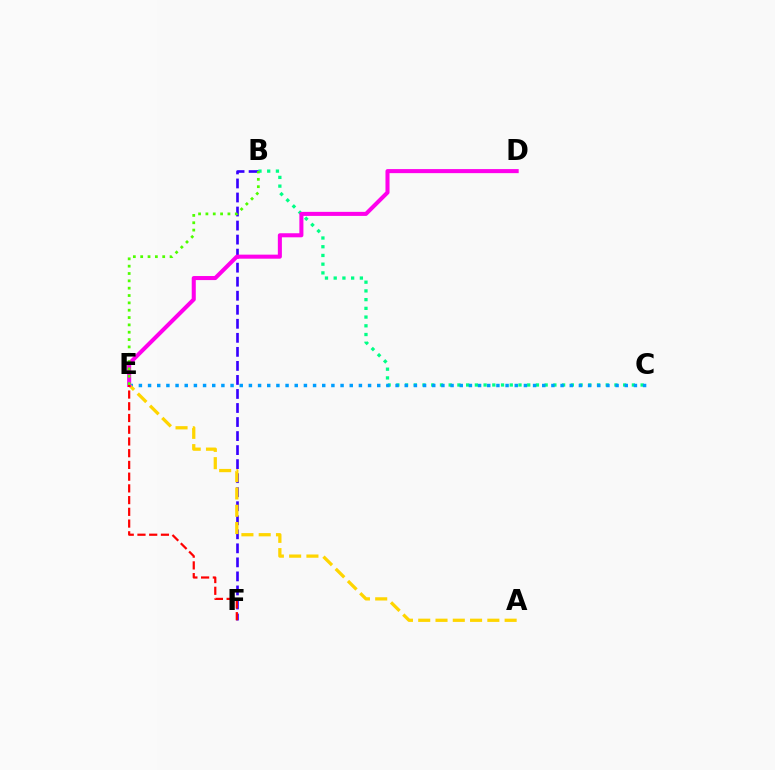{('B', 'C'): [{'color': '#00ff86', 'line_style': 'dotted', 'thickness': 2.37}], ('C', 'E'): [{'color': '#009eff', 'line_style': 'dotted', 'thickness': 2.49}], ('B', 'F'): [{'color': '#3700ff', 'line_style': 'dashed', 'thickness': 1.91}], ('A', 'E'): [{'color': '#ffd500', 'line_style': 'dashed', 'thickness': 2.35}], ('D', 'E'): [{'color': '#ff00ed', 'line_style': 'solid', 'thickness': 2.92}], ('B', 'E'): [{'color': '#4fff00', 'line_style': 'dotted', 'thickness': 1.99}], ('E', 'F'): [{'color': '#ff0000', 'line_style': 'dashed', 'thickness': 1.59}]}